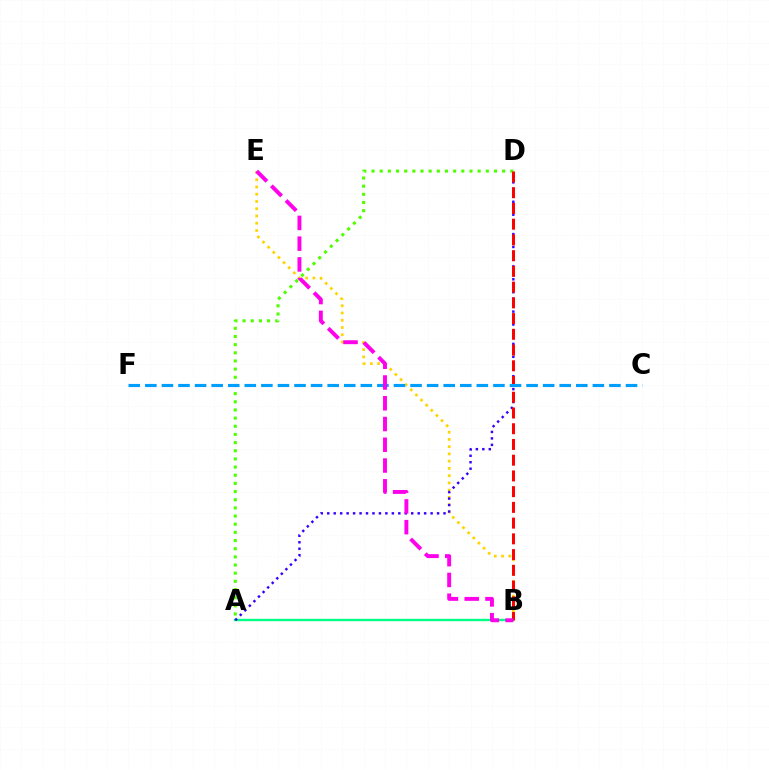{('B', 'E'): [{'color': '#ffd500', 'line_style': 'dotted', 'thickness': 1.97}, {'color': '#ff00ed', 'line_style': 'dashed', 'thickness': 2.82}], ('A', 'B'): [{'color': '#00ff86', 'line_style': 'solid', 'thickness': 1.72}], ('A', 'D'): [{'color': '#3700ff', 'line_style': 'dotted', 'thickness': 1.76}, {'color': '#4fff00', 'line_style': 'dotted', 'thickness': 2.22}], ('B', 'D'): [{'color': '#ff0000', 'line_style': 'dashed', 'thickness': 2.14}], ('C', 'F'): [{'color': '#009eff', 'line_style': 'dashed', 'thickness': 2.25}]}